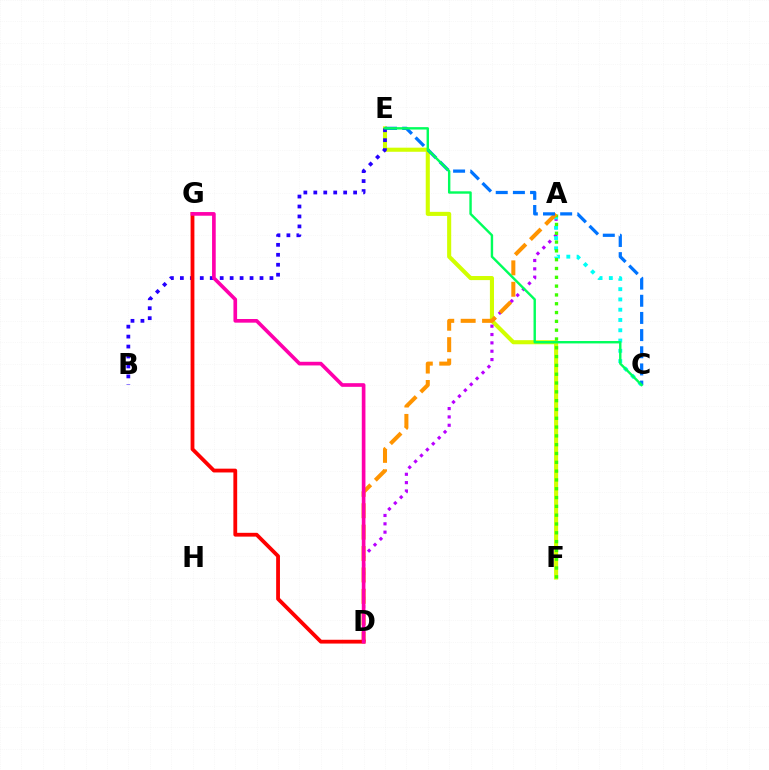{('E', 'F'): [{'color': '#d1ff00', 'line_style': 'solid', 'thickness': 2.94}], ('A', 'D'): [{'color': '#b900ff', 'line_style': 'dotted', 'thickness': 2.27}, {'color': '#ff9400', 'line_style': 'dashed', 'thickness': 2.91}], ('A', 'C'): [{'color': '#00fff6', 'line_style': 'dotted', 'thickness': 2.79}], ('A', 'F'): [{'color': '#3dff00', 'line_style': 'dotted', 'thickness': 2.39}], ('C', 'E'): [{'color': '#0074ff', 'line_style': 'dashed', 'thickness': 2.33}, {'color': '#00ff5c', 'line_style': 'solid', 'thickness': 1.73}], ('B', 'E'): [{'color': '#2500ff', 'line_style': 'dotted', 'thickness': 2.7}], ('D', 'G'): [{'color': '#ff0000', 'line_style': 'solid', 'thickness': 2.74}, {'color': '#ff00ac', 'line_style': 'solid', 'thickness': 2.63}]}